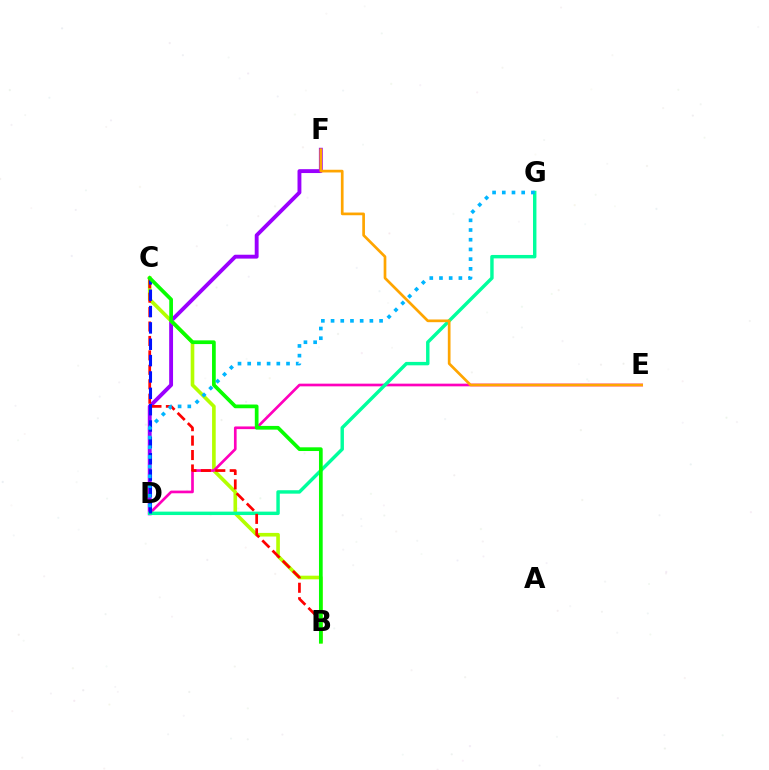{('D', 'F'): [{'color': '#9b00ff', 'line_style': 'solid', 'thickness': 2.79}], ('B', 'C'): [{'color': '#b3ff00', 'line_style': 'solid', 'thickness': 2.61}, {'color': '#ff0000', 'line_style': 'dashed', 'thickness': 1.96}, {'color': '#08ff00', 'line_style': 'solid', 'thickness': 2.67}], ('D', 'E'): [{'color': '#ff00bd', 'line_style': 'solid', 'thickness': 1.93}], ('D', 'G'): [{'color': '#00ff9d', 'line_style': 'solid', 'thickness': 2.47}, {'color': '#00b5ff', 'line_style': 'dotted', 'thickness': 2.64}], ('C', 'D'): [{'color': '#0010ff', 'line_style': 'dashed', 'thickness': 2.22}], ('E', 'F'): [{'color': '#ffa500', 'line_style': 'solid', 'thickness': 1.94}]}